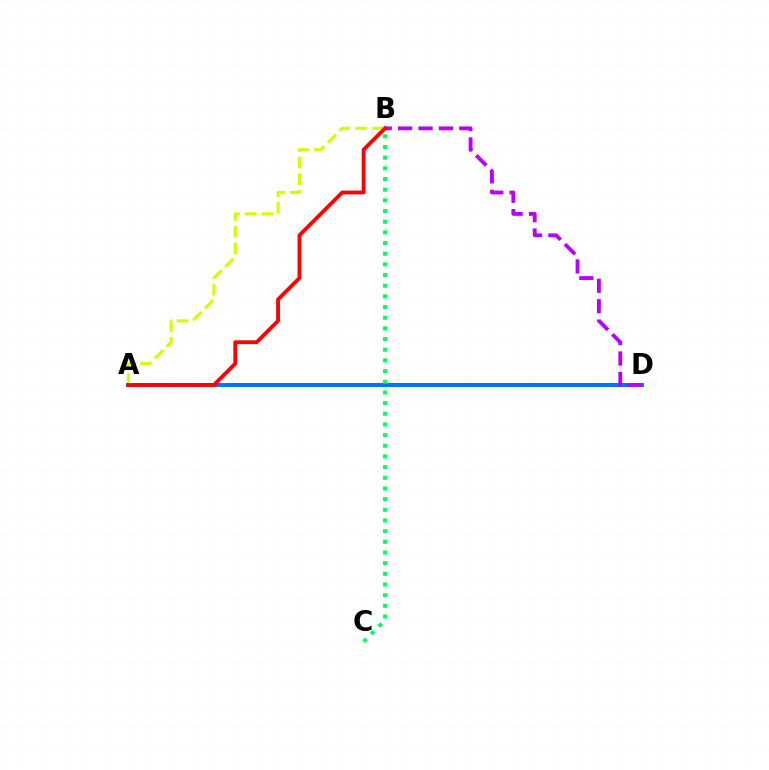{('A', 'D'): [{'color': '#0074ff', 'line_style': 'solid', 'thickness': 2.88}], ('B', 'C'): [{'color': '#00ff5c', 'line_style': 'dotted', 'thickness': 2.9}], ('A', 'B'): [{'color': '#d1ff00', 'line_style': 'dashed', 'thickness': 2.26}, {'color': '#ff0000', 'line_style': 'solid', 'thickness': 2.76}], ('B', 'D'): [{'color': '#b900ff', 'line_style': 'dashed', 'thickness': 2.77}]}